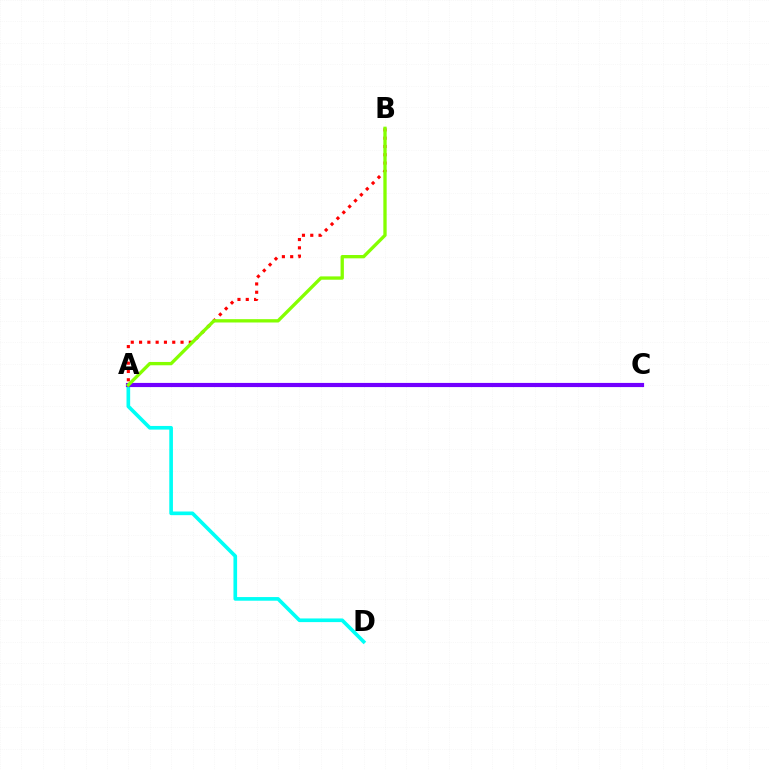{('A', 'B'): [{'color': '#ff0000', 'line_style': 'dotted', 'thickness': 2.25}, {'color': '#84ff00', 'line_style': 'solid', 'thickness': 2.39}], ('A', 'D'): [{'color': '#00fff6', 'line_style': 'solid', 'thickness': 2.63}], ('A', 'C'): [{'color': '#7200ff', 'line_style': 'solid', 'thickness': 3.0}]}